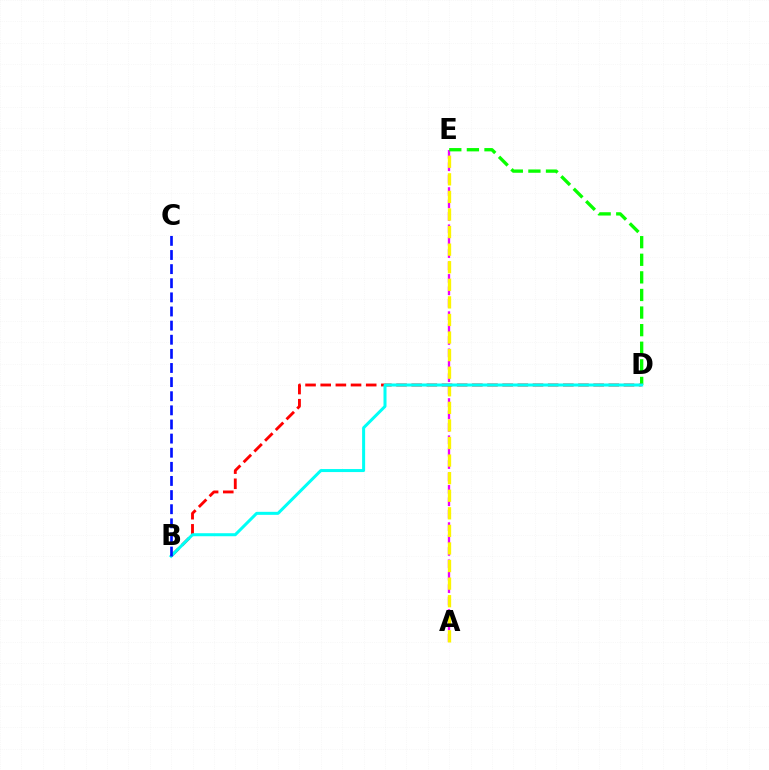{('A', 'E'): [{'color': '#ee00ff', 'line_style': 'dashed', 'thickness': 1.69}, {'color': '#fcf500', 'line_style': 'dashed', 'thickness': 2.39}], ('D', 'E'): [{'color': '#08ff00', 'line_style': 'dashed', 'thickness': 2.39}], ('B', 'D'): [{'color': '#ff0000', 'line_style': 'dashed', 'thickness': 2.06}, {'color': '#00fff6', 'line_style': 'solid', 'thickness': 2.17}], ('B', 'C'): [{'color': '#0010ff', 'line_style': 'dashed', 'thickness': 1.92}]}